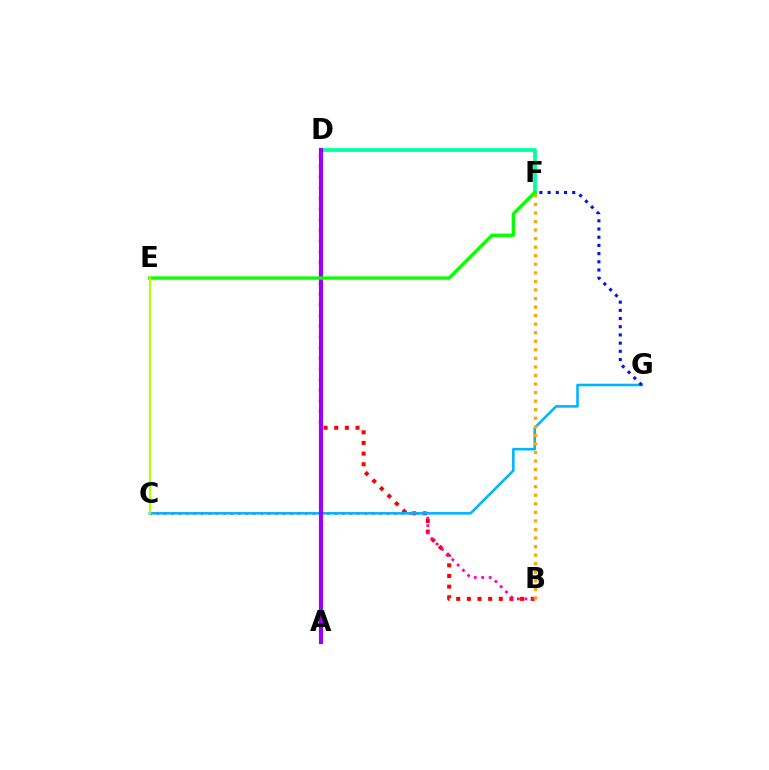{('B', 'D'): [{'color': '#ff0000', 'line_style': 'dotted', 'thickness': 2.89}], ('B', 'C'): [{'color': '#ff00bd', 'line_style': 'dotted', 'thickness': 2.02}], ('D', 'F'): [{'color': '#00ff9d', 'line_style': 'solid', 'thickness': 2.69}], ('C', 'G'): [{'color': '#00b5ff', 'line_style': 'solid', 'thickness': 1.86}], ('A', 'D'): [{'color': '#9b00ff', 'line_style': 'solid', 'thickness': 2.98}], ('B', 'F'): [{'color': '#ffa500', 'line_style': 'dotted', 'thickness': 2.32}], ('E', 'F'): [{'color': '#08ff00', 'line_style': 'solid', 'thickness': 2.42}], ('C', 'E'): [{'color': '#b3ff00', 'line_style': 'solid', 'thickness': 1.57}], ('F', 'G'): [{'color': '#0010ff', 'line_style': 'dotted', 'thickness': 2.23}]}